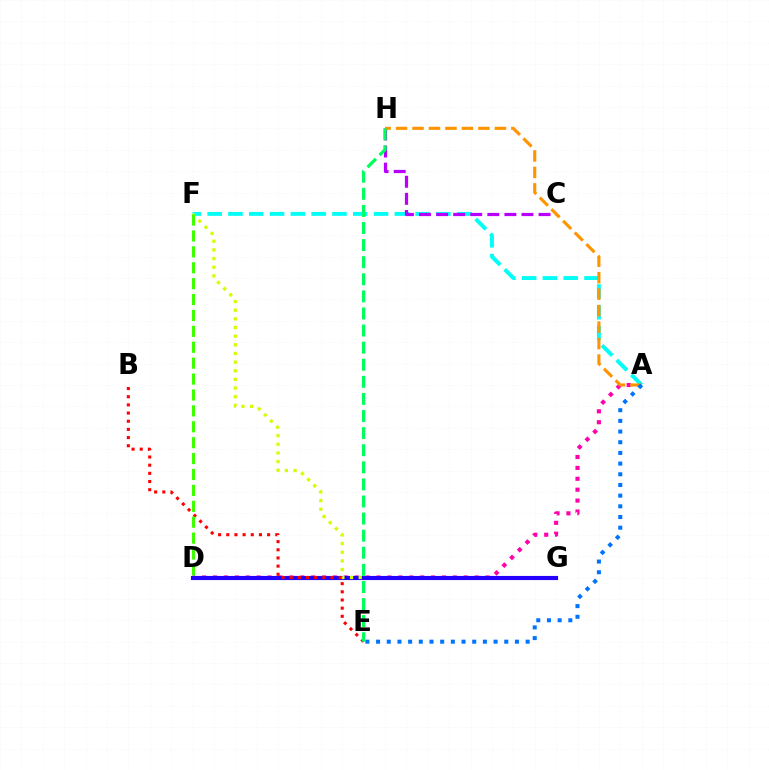{('A', 'D'): [{'color': '#ff00ac', 'line_style': 'dotted', 'thickness': 2.96}], ('A', 'F'): [{'color': '#00fff6', 'line_style': 'dashed', 'thickness': 2.83}], ('D', 'G'): [{'color': '#2500ff', 'line_style': 'solid', 'thickness': 2.98}], ('C', 'H'): [{'color': '#b900ff', 'line_style': 'dashed', 'thickness': 2.32}], ('E', 'F'): [{'color': '#d1ff00', 'line_style': 'dotted', 'thickness': 2.35}], ('B', 'E'): [{'color': '#ff0000', 'line_style': 'dotted', 'thickness': 2.22}], ('A', 'H'): [{'color': '#ff9400', 'line_style': 'dashed', 'thickness': 2.24}], ('E', 'H'): [{'color': '#00ff5c', 'line_style': 'dashed', 'thickness': 2.32}], ('D', 'F'): [{'color': '#3dff00', 'line_style': 'dashed', 'thickness': 2.16}], ('A', 'E'): [{'color': '#0074ff', 'line_style': 'dotted', 'thickness': 2.9}]}